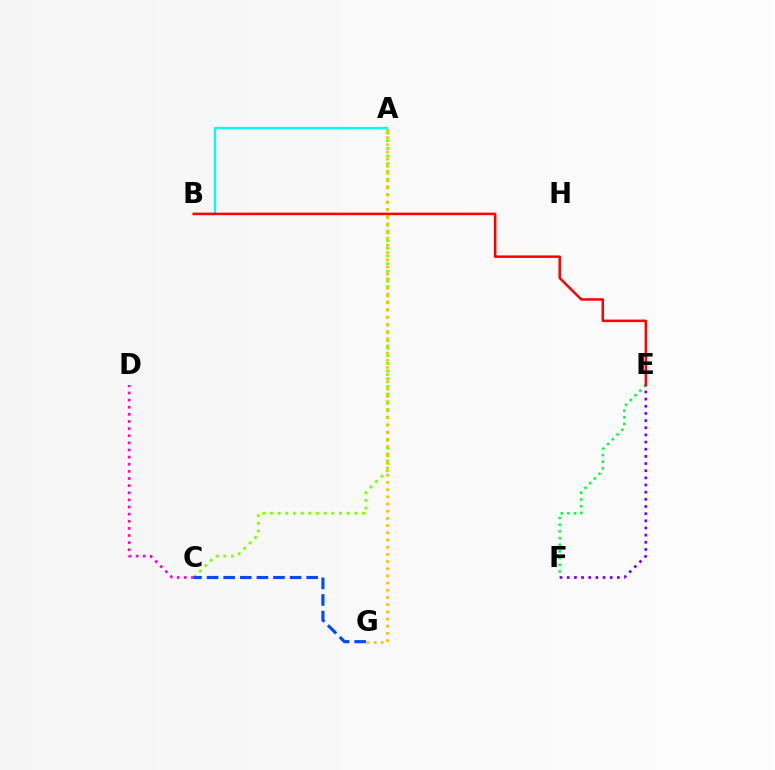{('A', 'C'): [{'color': '#84ff00', 'line_style': 'dotted', 'thickness': 2.09}], ('A', 'B'): [{'color': '#00fff6', 'line_style': 'solid', 'thickness': 1.6}], ('C', 'D'): [{'color': '#ff00cf', 'line_style': 'dotted', 'thickness': 1.94}], ('E', 'F'): [{'color': '#00ff39', 'line_style': 'dotted', 'thickness': 1.81}, {'color': '#7200ff', 'line_style': 'dotted', 'thickness': 1.95}], ('A', 'G'): [{'color': '#ffbd00', 'line_style': 'dotted', 'thickness': 1.95}], ('C', 'G'): [{'color': '#004bff', 'line_style': 'dashed', 'thickness': 2.26}], ('B', 'E'): [{'color': '#ff0000', 'line_style': 'solid', 'thickness': 1.81}]}